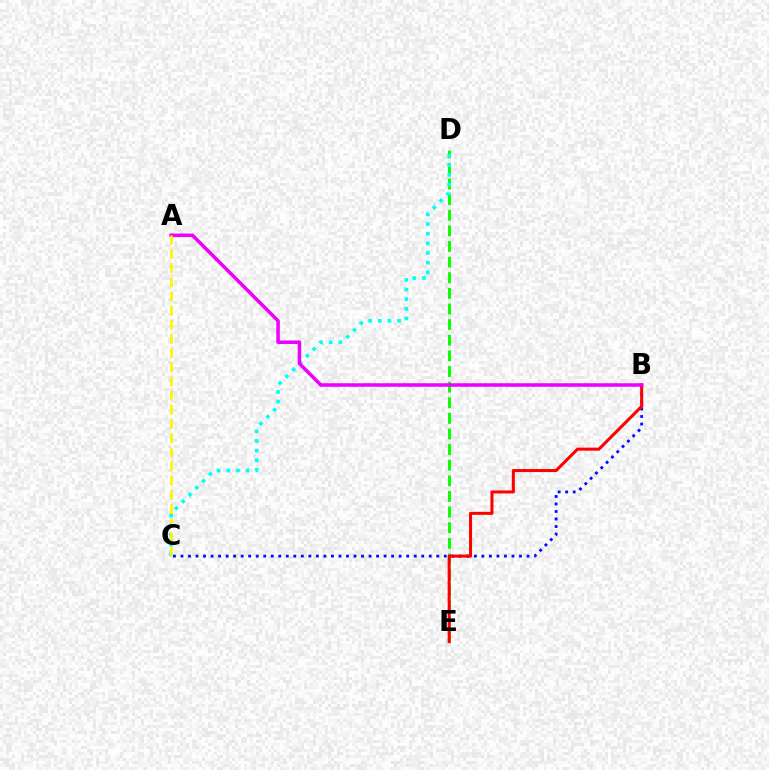{('B', 'C'): [{'color': '#0010ff', 'line_style': 'dotted', 'thickness': 2.04}], ('D', 'E'): [{'color': '#08ff00', 'line_style': 'dashed', 'thickness': 2.12}], ('B', 'E'): [{'color': '#ff0000', 'line_style': 'solid', 'thickness': 2.19}], ('C', 'D'): [{'color': '#00fff6', 'line_style': 'dotted', 'thickness': 2.62}], ('A', 'B'): [{'color': '#ee00ff', 'line_style': 'solid', 'thickness': 2.54}], ('A', 'C'): [{'color': '#fcf500', 'line_style': 'dashed', 'thickness': 1.93}]}